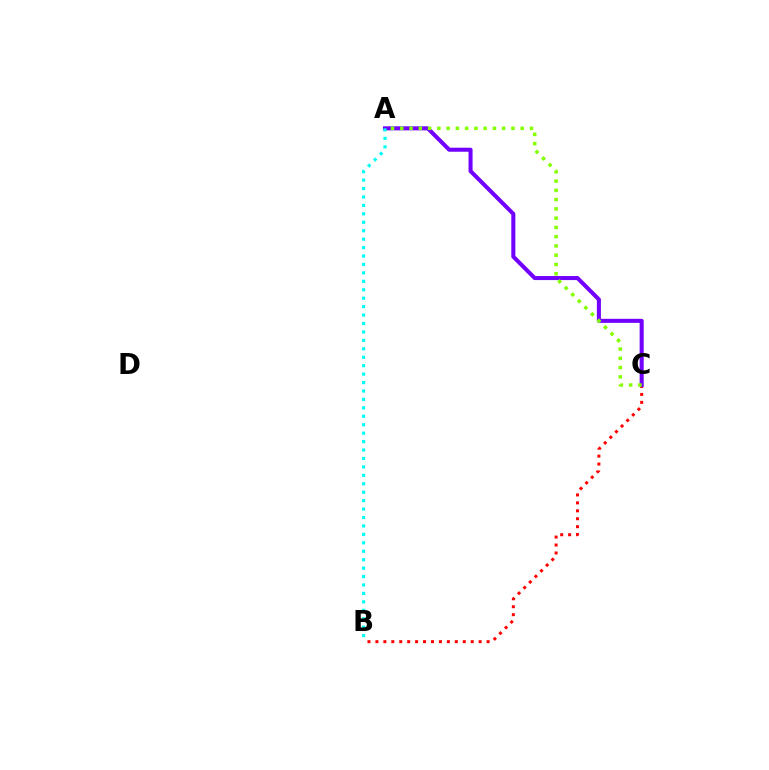{('B', 'C'): [{'color': '#ff0000', 'line_style': 'dotted', 'thickness': 2.16}], ('A', 'C'): [{'color': '#7200ff', 'line_style': 'solid', 'thickness': 2.91}, {'color': '#84ff00', 'line_style': 'dotted', 'thickness': 2.52}], ('A', 'B'): [{'color': '#00fff6', 'line_style': 'dotted', 'thickness': 2.29}]}